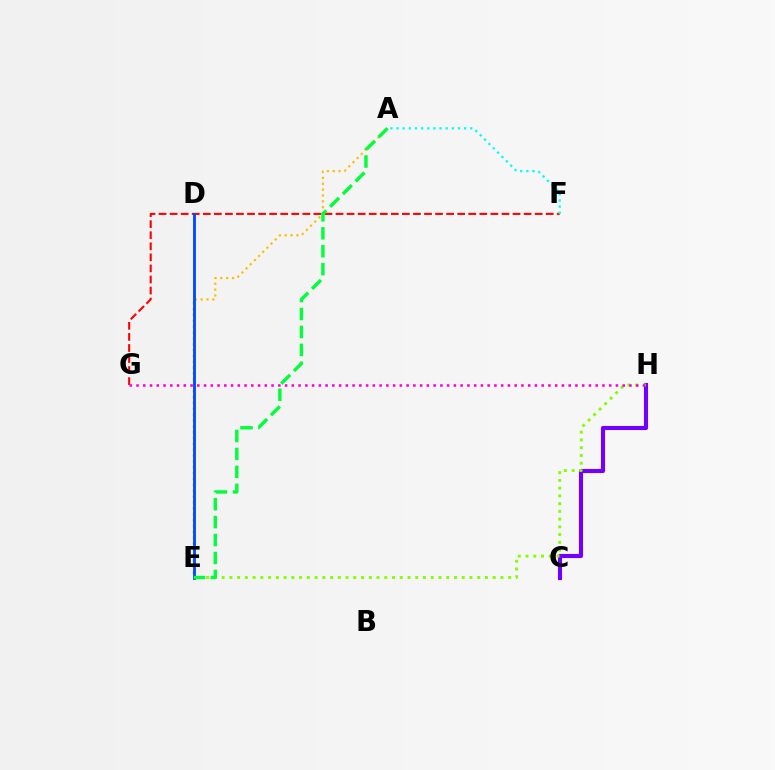{('F', 'G'): [{'color': '#ff0000', 'line_style': 'dashed', 'thickness': 1.5}], ('A', 'E'): [{'color': '#ffbd00', 'line_style': 'dotted', 'thickness': 1.59}, {'color': '#00ff39', 'line_style': 'dashed', 'thickness': 2.44}], ('C', 'H'): [{'color': '#7200ff', 'line_style': 'solid', 'thickness': 2.97}], ('A', 'F'): [{'color': '#00fff6', 'line_style': 'dotted', 'thickness': 1.67}], ('E', 'H'): [{'color': '#84ff00', 'line_style': 'dotted', 'thickness': 2.1}], ('D', 'E'): [{'color': '#004bff', 'line_style': 'solid', 'thickness': 2.06}], ('G', 'H'): [{'color': '#ff00cf', 'line_style': 'dotted', 'thickness': 1.83}]}